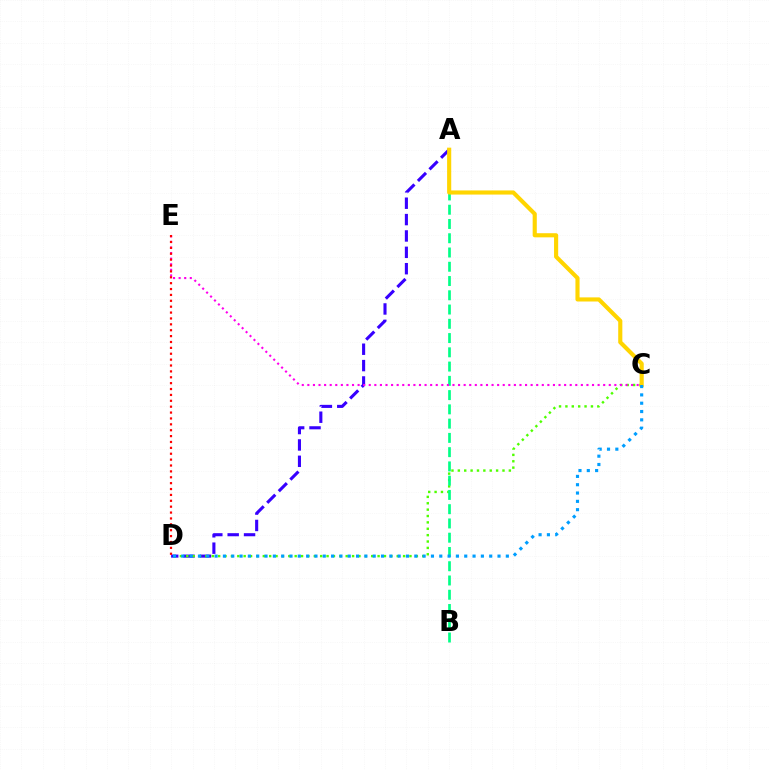{('A', 'D'): [{'color': '#3700ff', 'line_style': 'dashed', 'thickness': 2.22}], ('C', 'D'): [{'color': '#4fff00', 'line_style': 'dotted', 'thickness': 1.73}, {'color': '#009eff', 'line_style': 'dotted', 'thickness': 2.26}], ('A', 'B'): [{'color': '#00ff86', 'line_style': 'dashed', 'thickness': 1.94}], ('A', 'C'): [{'color': '#ffd500', 'line_style': 'solid', 'thickness': 2.97}], ('C', 'E'): [{'color': '#ff00ed', 'line_style': 'dotted', 'thickness': 1.52}], ('D', 'E'): [{'color': '#ff0000', 'line_style': 'dotted', 'thickness': 1.6}]}